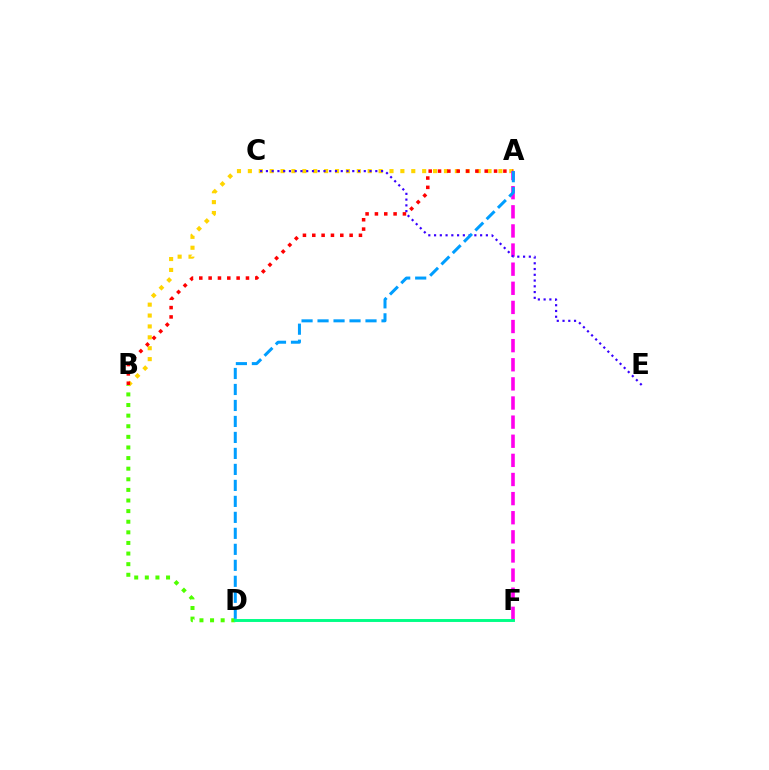{('B', 'D'): [{'color': '#4fff00', 'line_style': 'dotted', 'thickness': 2.88}], ('A', 'B'): [{'color': '#ffd500', 'line_style': 'dotted', 'thickness': 2.96}, {'color': '#ff0000', 'line_style': 'dotted', 'thickness': 2.54}], ('A', 'F'): [{'color': '#ff00ed', 'line_style': 'dashed', 'thickness': 2.6}], ('C', 'E'): [{'color': '#3700ff', 'line_style': 'dotted', 'thickness': 1.56}], ('A', 'D'): [{'color': '#009eff', 'line_style': 'dashed', 'thickness': 2.17}], ('D', 'F'): [{'color': '#00ff86', 'line_style': 'solid', 'thickness': 2.1}]}